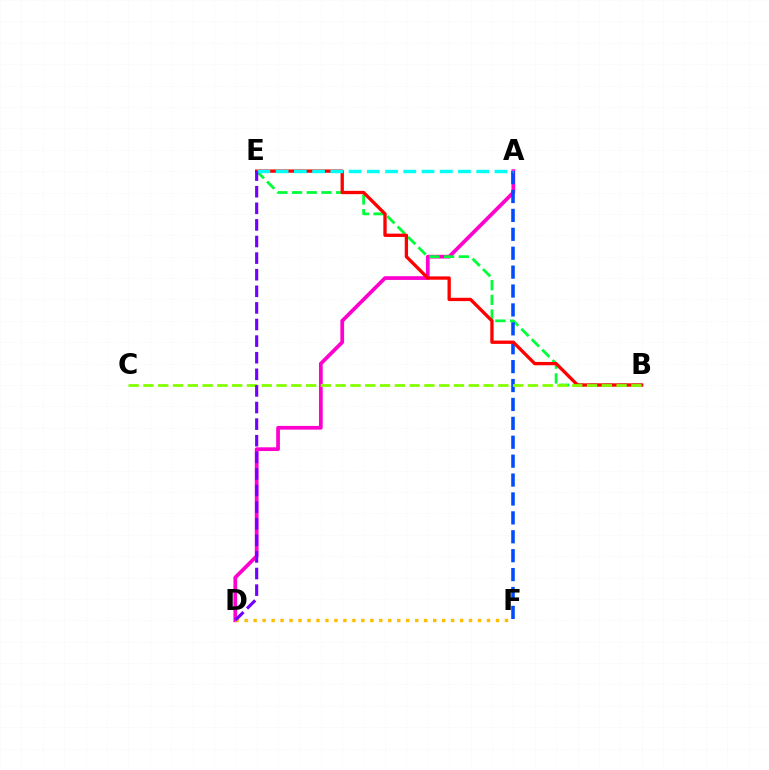{('A', 'D'): [{'color': '#ff00cf', 'line_style': 'solid', 'thickness': 2.69}], ('B', 'E'): [{'color': '#00ff39', 'line_style': 'dashed', 'thickness': 2.0}, {'color': '#ff0000', 'line_style': 'solid', 'thickness': 2.39}], ('A', 'F'): [{'color': '#004bff', 'line_style': 'dashed', 'thickness': 2.57}], ('D', 'F'): [{'color': '#ffbd00', 'line_style': 'dotted', 'thickness': 2.44}], ('B', 'C'): [{'color': '#84ff00', 'line_style': 'dashed', 'thickness': 2.01}], ('A', 'E'): [{'color': '#00fff6', 'line_style': 'dashed', 'thickness': 2.48}], ('D', 'E'): [{'color': '#7200ff', 'line_style': 'dashed', 'thickness': 2.26}]}